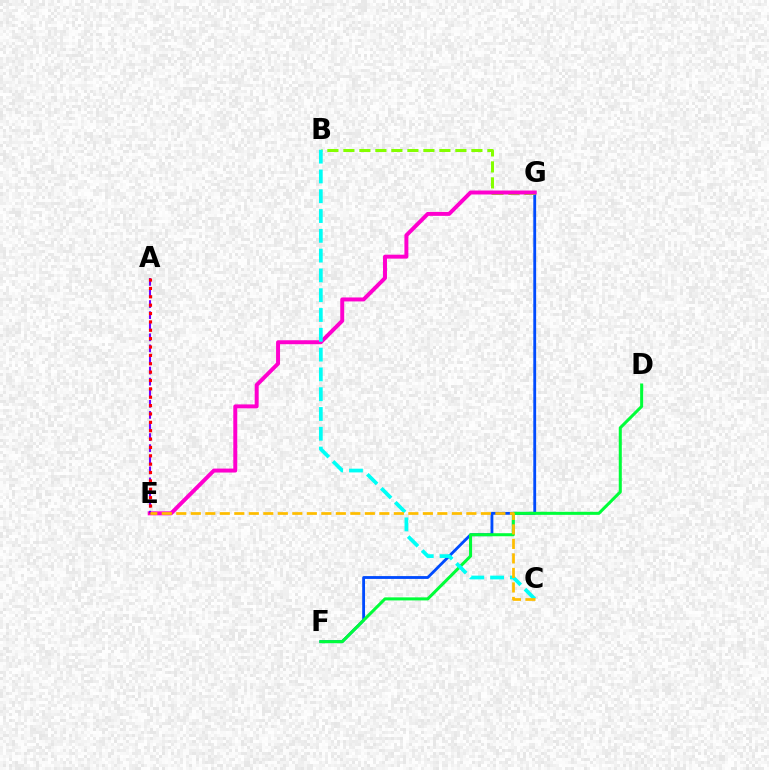{('F', 'G'): [{'color': '#004bff', 'line_style': 'solid', 'thickness': 2.04}], ('B', 'G'): [{'color': '#84ff00', 'line_style': 'dashed', 'thickness': 2.17}], ('D', 'F'): [{'color': '#00ff39', 'line_style': 'solid', 'thickness': 2.19}], ('E', 'G'): [{'color': '#ff00cf', 'line_style': 'solid', 'thickness': 2.85}], ('B', 'C'): [{'color': '#00fff6', 'line_style': 'dashed', 'thickness': 2.69}], ('A', 'E'): [{'color': '#7200ff', 'line_style': 'dashed', 'thickness': 1.51}, {'color': '#ff0000', 'line_style': 'dotted', 'thickness': 2.27}], ('C', 'E'): [{'color': '#ffbd00', 'line_style': 'dashed', 'thickness': 1.97}]}